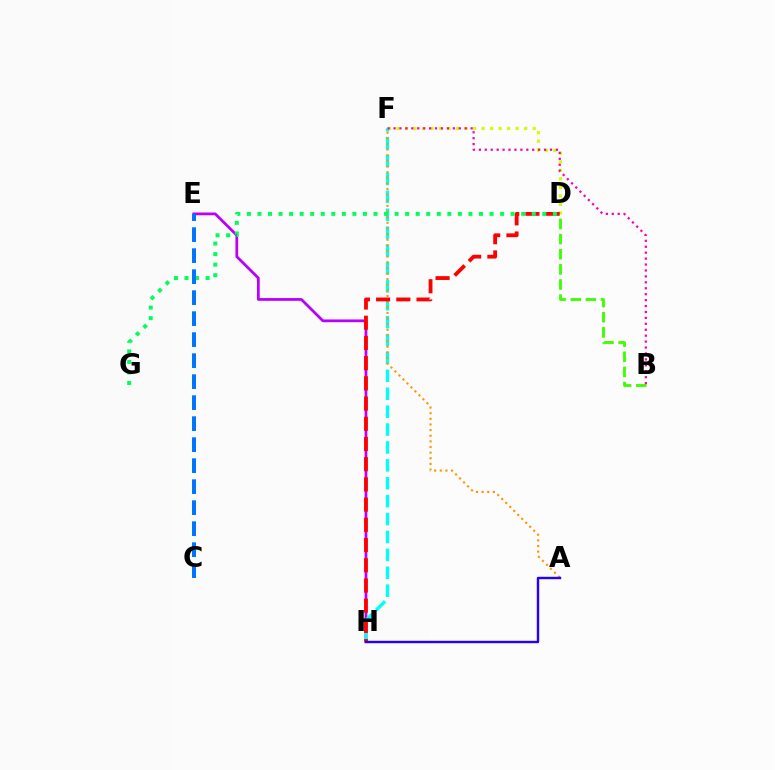{('D', 'F'): [{'color': '#d1ff00', 'line_style': 'dotted', 'thickness': 2.31}], ('E', 'H'): [{'color': '#b900ff', 'line_style': 'solid', 'thickness': 1.99}], ('F', 'H'): [{'color': '#00fff6', 'line_style': 'dashed', 'thickness': 2.43}], ('A', 'F'): [{'color': '#ff9400', 'line_style': 'dotted', 'thickness': 1.53}], ('D', 'H'): [{'color': '#ff0000', 'line_style': 'dashed', 'thickness': 2.75}], ('B', 'D'): [{'color': '#3dff00', 'line_style': 'dashed', 'thickness': 2.06}], ('A', 'H'): [{'color': '#2500ff', 'line_style': 'solid', 'thickness': 1.73}], ('D', 'G'): [{'color': '#00ff5c', 'line_style': 'dotted', 'thickness': 2.87}], ('B', 'F'): [{'color': '#ff00ac', 'line_style': 'dotted', 'thickness': 1.61}], ('C', 'E'): [{'color': '#0074ff', 'line_style': 'dashed', 'thickness': 2.85}]}